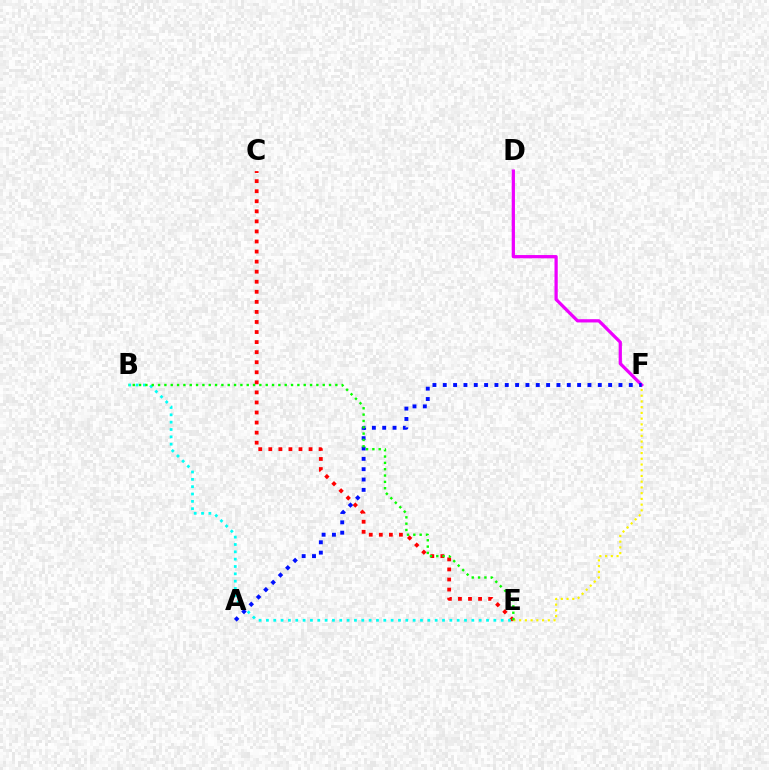{('E', 'F'): [{'color': '#fcf500', 'line_style': 'dotted', 'thickness': 1.56}], ('C', 'E'): [{'color': '#ff0000', 'line_style': 'dotted', 'thickness': 2.73}], ('D', 'F'): [{'color': '#ee00ff', 'line_style': 'solid', 'thickness': 2.34}], ('A', 'F'): [{'color': '#0010ff', 'line_style': 'dotted', 'thickness': 2.81}], ('B', 'E'): [{'color': '#00fff6', 'line_style': 'dotted', 'thickness': 1.99}, {'color': '#08ff00', 'line_style': 'dotted', 'thickness': 1.72}]}